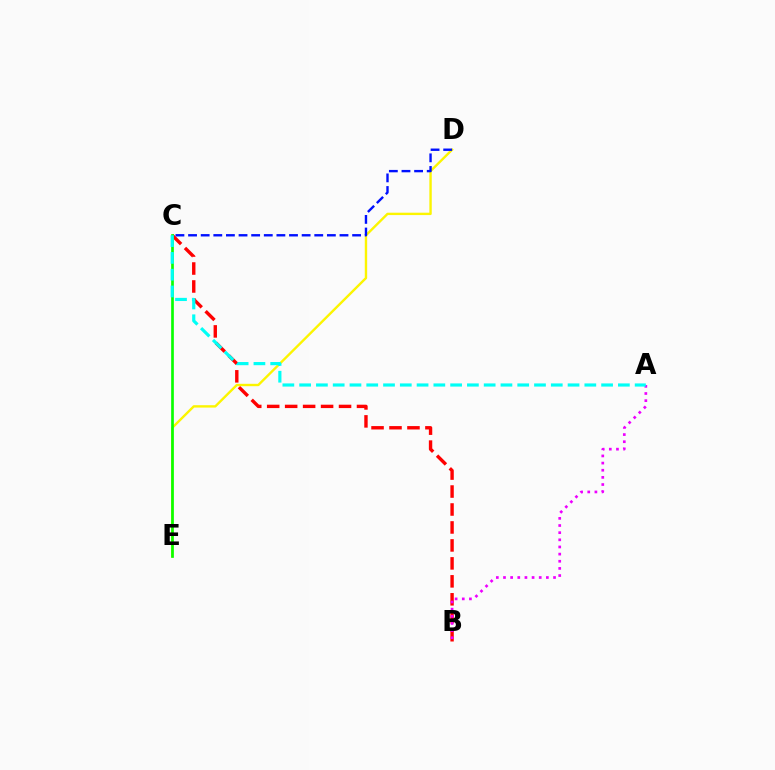{('B', 'C'): [{'color': '#ff0000', 'line_style': 'dashed', 'thickness': 2.44}], ('D', 'E'): [{'color': '#fcf500', 'line_style': 'solid', 'thickness': 1.72}], ('C', 'D'): [{'color': '#0010ff', 'line_style': 'dashed', 'thickness': 1.71}], ('A', 'B'): [{'color': '#ee00ff', 'line_style': 'dotted', 'thickness': 1.94}], ('C', 'E'): [{'color': '#08ff00', 'line_style': 'solid', 'thickness': 1.93}], ('A', 'C'): [{'color': '#00fff6', 'line_style': 'dashed', 'thickness': 2.28}]}